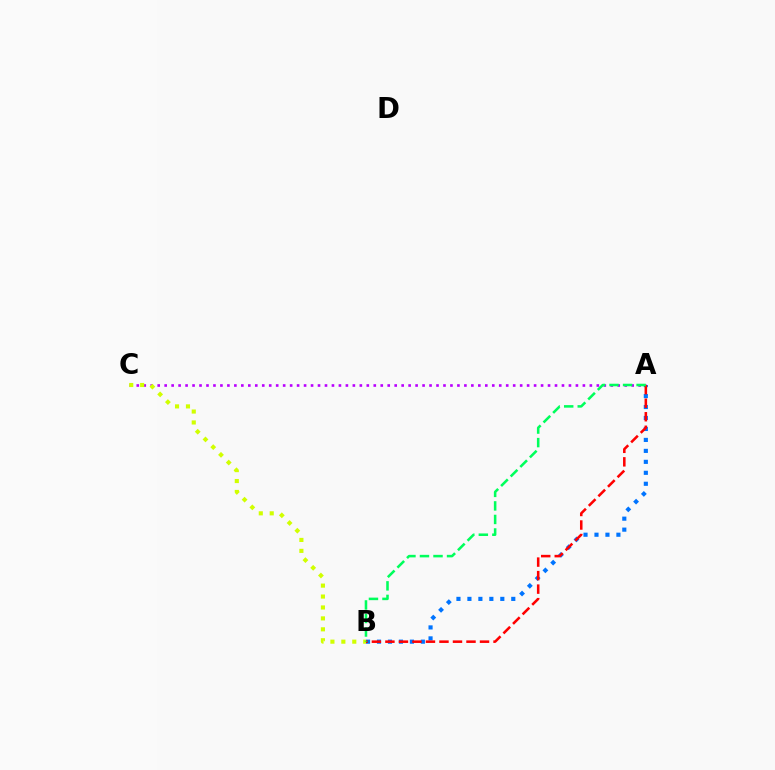{('A', 'B'): [{'color': '#0074ff', 'line_style': 'dotted', 'thickness': 2.98}, {'color': '#ff0000', 'line_style': 'dashed', 'thickness': 1.84}, {'color': '#00ff5c', 'line_style': 'dashed', 'thickness': 1.84}], ('A', 'C'): [{'color': '#b900ff', 'line_style': 'dotted', 'thickness': 1.89}], ('B', 'C'): [{'color': '#d1ff00', 'line_style': 'dotted', 'thickness': 2.97}]}